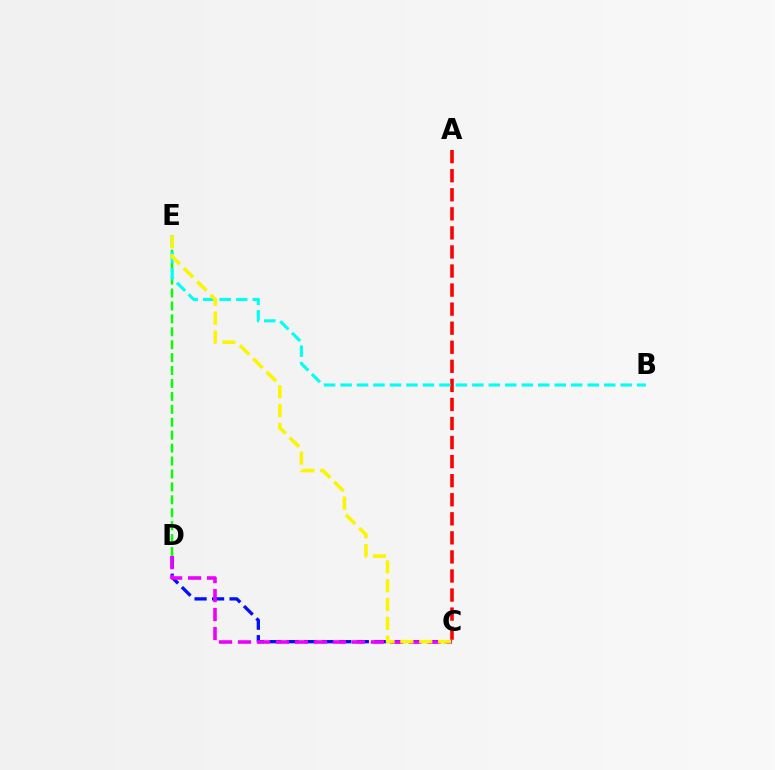{('A', 'C'): [{'color': '#ff0000', 'line_style': 'dashed', 'thickness': 2.59}], ('C', 'D'): [{'color': '#0010ff', 'line_style': 'dashed', 'thickness': 2.38}, {'color': '#ee00ff', 'line_style': 'dashed', 'thickness': 2.58}], ('D', 'E'): [{'color': '#08ff00', 'line_style': 'dashed', 'thickness': 1.76}], ('B', 'E'): [{'color': '#00fff6', 'line_style': 'dashed', 'thickness': 2.24}], ('C', 'E'): [{'color': '#fcf500', 'line_style': 'dashed', 'thickness': 2.56}]}